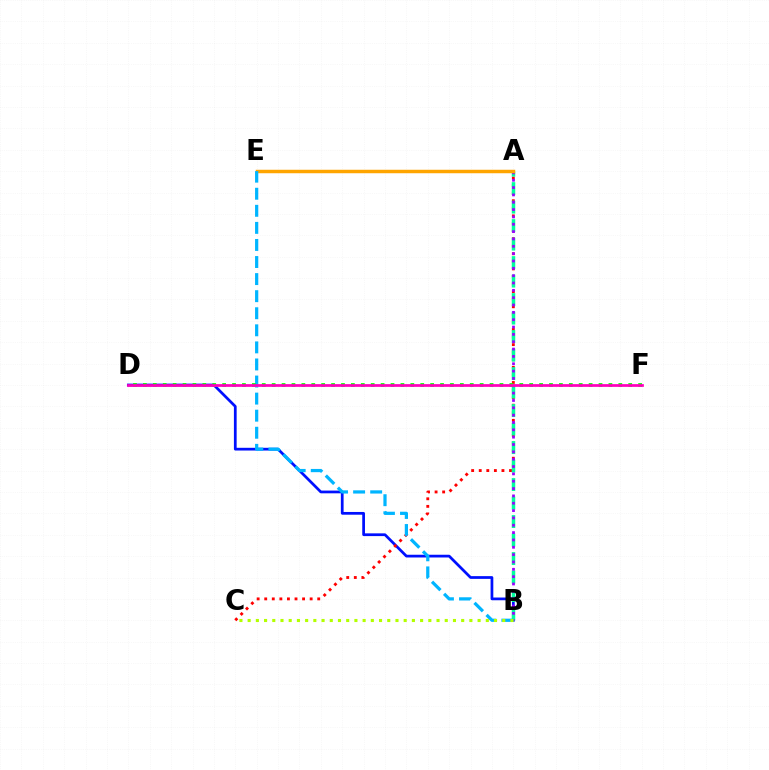{('B', 'D'): [{'color': '#0010ff', 'line_style': 'solid', 'thickness': 1.97}], ('A', 'C'): [{'color': '#ff0000', 'line_style': 'dotted', 'thickness': 2.06}], ('A', 'B'): [{'color': '#00ff9d', 'line_style': 'dashed', 'thickness': 2.51}, {'color': '#9b00ff', 'line_style': 'dotted', 'thickness': 1.99}], ('A', 'E'): [{'color': '#ffa500', 'line_style': 'solid', 'thickness': 2.5}], ('B', 'E'): [{'color': '#00b5ff', 'line_style': 'dashed', 'thickness': 2.32}], ('D', 'F'): [{'color': '#08ff00', 'line_style': 'dotted', 'thickness': 2.69}, {'color': '#ff00bd', 'line_style': 'solid', 'thickness': 1.97}], ('B', 'C'): [{'color': '#b3ff00', 'line_style': 'dotted', 'thickness': 2.23}]}